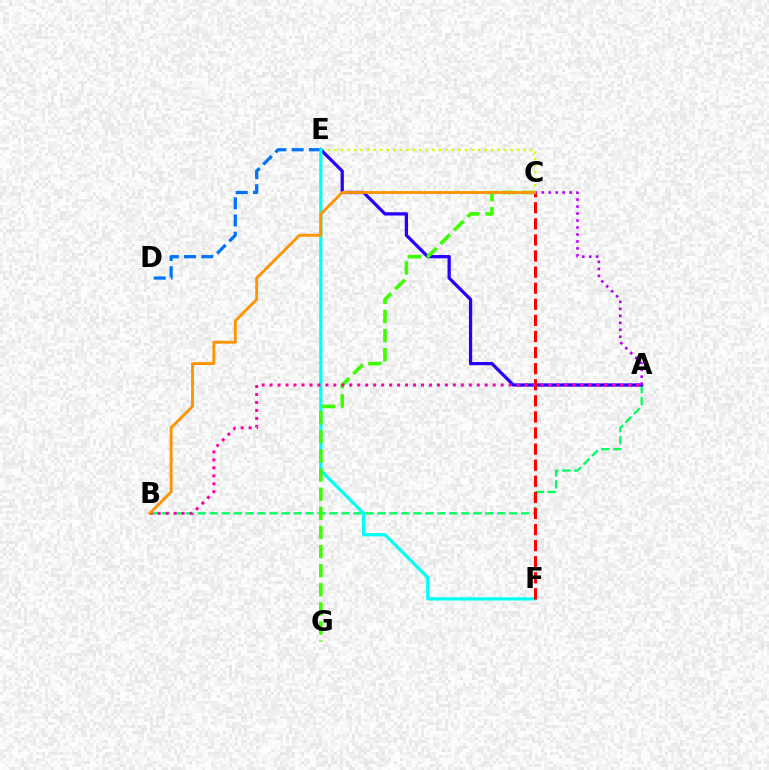{('C', 'E'): [{'color': '#d1ff00', 'line_style': 'dotted', 'thickness': 1.77}], ('D', 'E'): [{'color': '#0074ff', 'line_style': 'dashed', 'thickness': 2.34}], ('A', 'B'): [{'color': '#00ff5c', 'line_style': 'dashed', 'thickness': 1.63}, {'color': '#ff00ac', 'line_style': 'dotted', 'thickness': 2.17}], ('A', 'E'): [{'color': '#2500ff', 'line_style': 'solid', 'thickness': 2.34}], ('E', 'F'): [{'color': '#00fff6', 'line_style': 'solid', 'thickness': 2.32}], ('A', 'C'): [{'color': '#b900ff', 'line_style': 'dotted', 'thickness': 1.89}], ('C', 'G'): [{'color': '#3dff00', 'line_style': 'dashed', 'thickness': 2.6}], ('C', 'F'): [{'color': '#ff0000', 'line_style': 'dashed', 'thickness': 2.19}], ('B', 'C'): [{'color': '#ff9400', 'line_style': 'solid', 'thickness': 2.07}]}